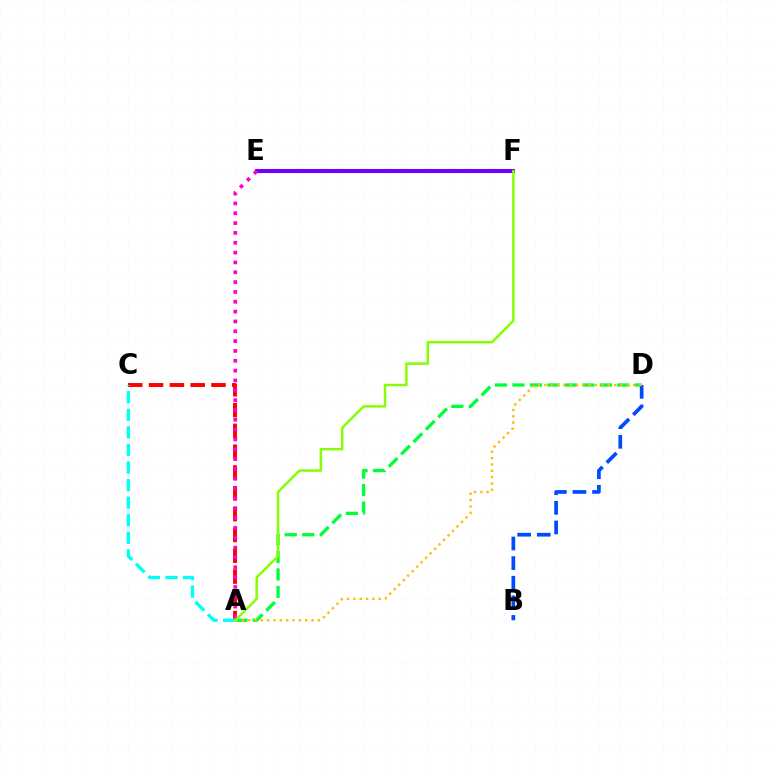{('E', 'F'): [{'color': '#7200ff', 'line_style': 'solid', 'thickness': 2.93}], ('A', 'C'): [{'color': '#ff0000', 'line_style': 'dashed', 'thickness': 2.83}, {'color': '#00fff6', 'line_style': 'dashed', 'thickness': 2.39}], ('A', 'D'): [{'color': '#00ff39', 'line_style': 'dashed', 'thickness': 2.38}, {'color': '#ffbd00', 'line_style': 'dotted', 'thickness': 1.72}], ('B', 'D'): [{'color': '#004bff', 'line_style': 'dashed', 'thickness': 2.66}], ('A', 'E'): [{'color': '#ff00cf', 'line_style': 'dotted', 'thickness': 2.67}], ('A', 'F'): [{'color': '#84ff00', 'line_style': 'solid', 'thickness': 1.77}]}